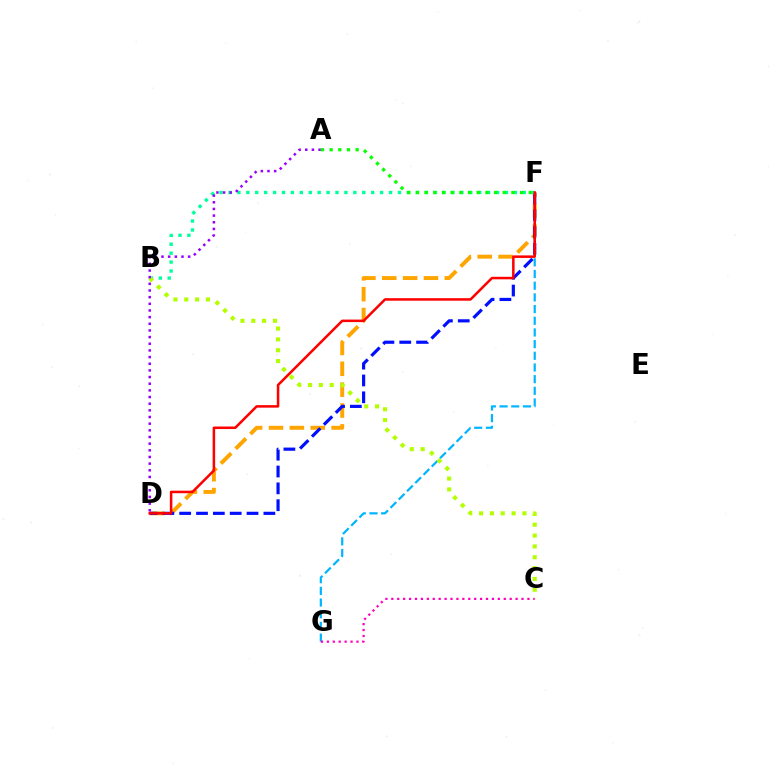{('D', 'F'): [{'color': '#ffa500', 'line_style': 'dashed', 'thickness': 2.84}, {'color': '#0010ff', 'line_style': 'dashed', 'thickness': 2.29}, {'color': '#ff0000', 'line_style': 'solid', 'thickness': 1.81}], ('F', 'G'): [{'color': '#00b5ff', 'line_style': 'dashed', 'thickness': 1.59}], ('B', 'F'): [{'color': '#00ff9d', 'line_style': 'dotted', 'thickness': 2.42}], ('B', 'C'): [{'color': '#b3ff00', 'line_style': 'dotted', 'thickness': 2.94}], ('C', 'G'): [{'color': '#ff00bd', 'line_style': 'dotted', 'thickness': 1.61}], ('A', 'D'): [{'color': '#9b00ff', 'line_style': 'dotted', 'thickness': 1.81}], ('A', 'F'): [{'color': '#08ff00', 'line_style': 'dotted', 'thickness': 2.36}]}